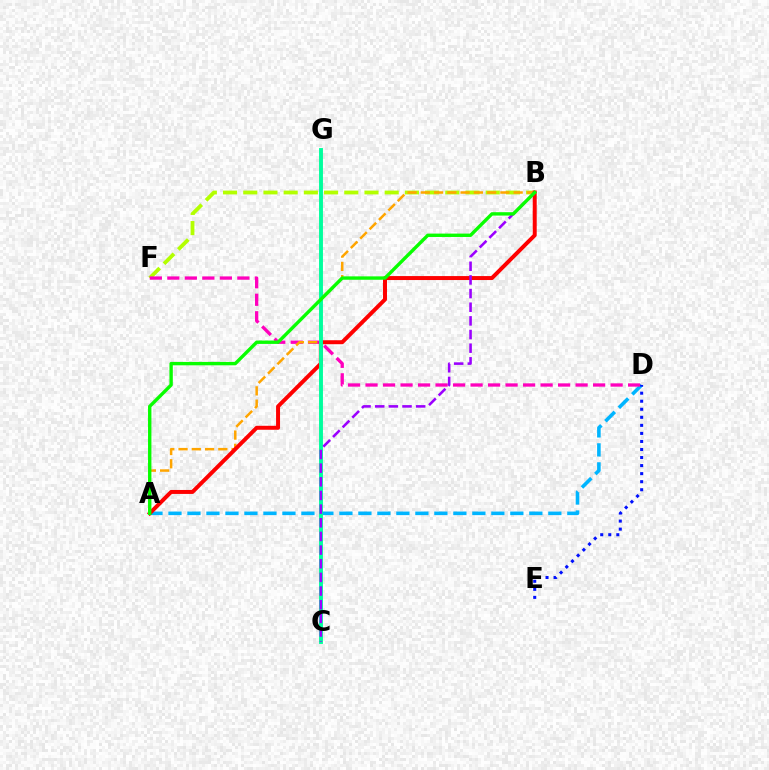{('B', 'F'): [{'color': '#b3ff00', 'line_style': 'dashed', 'thickness': 2.75}], ('A', 'D'): [{'color': '#00b5ff', 'line_style': 'dashed', 'thickness': 2.58}], ('D', 'F'): [{'color': '#ff00bd', 'line_style': 'dashed', 'thickness': 2.38}], ('A', 'B'): [{'color': '#ffa500', 'line_style': 'dashed', 'thickness': 1.8}, {'color': '#ff0000', 'line_style': 'solid', 'thickness': 2.86}, {'color': '#08ff00', 'line_style': 'solid', 'thickness': 2.43}], ('D', 'E'): [{'color': '#0010ff', 'line_style': 'dotted', 'thickness': 2.19}], ('C', 'G'): [{'color': '#00ff9d', 'line_style': 'solid', 'thickness': 2.8}], ('B', 'C'): [{'color': '#9b00ff', 'line_style': 'dashed', 'thickness': 1.85}]}